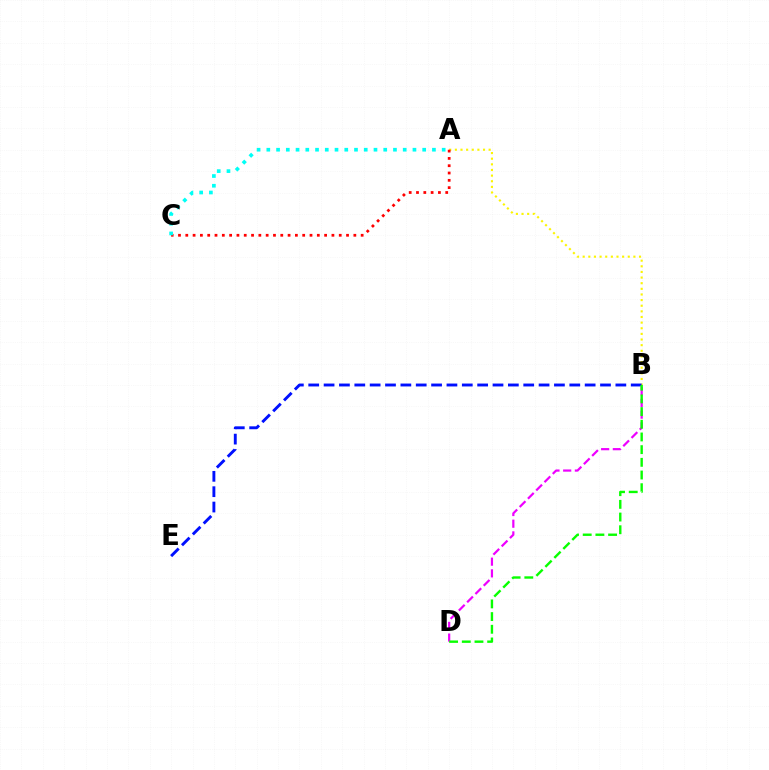{('B', 'D'): [{'color': '#ee00ff', 'line_style': 'dashed', 'thickness': 1.59}, {'color': '#08ff00', 'line_style': 'dashed', 'thickness': 1.72}], ('A', 'B'): [{'color': '#fcf500', 'line_style': 'dotted', 'thickness': 1.53}], ('B', 'E'): [{'color': '#0010ff', 'line_style': 'dashed', 'thickness': 2.09}], ('A', 'C'): [{'color': '#ff0000', 'line_style': 'dotted', 'thickness': 1.99}, {'color': '#00fff6', 'line_style': 'dotted', 'thickness': 2.65}]}